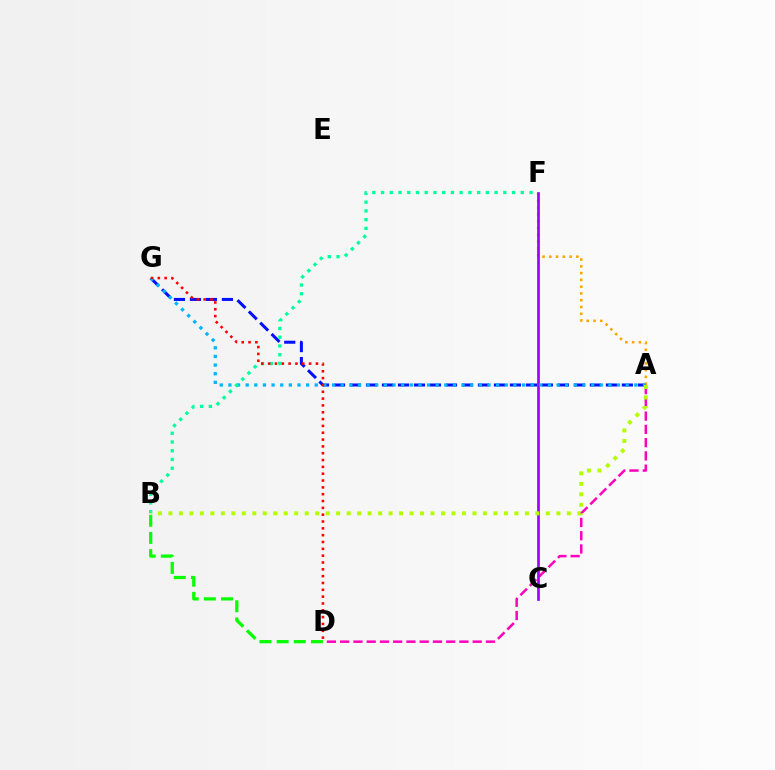{('A', 'G'): [{'color': '#0010ff', 'line_style': 'dashed', 'thickness': 2.17}, {'color': '#00b5ff', 'line_style': 'dotted', 'thickness': 2.35}], ('A', 'F'): [{'color': '#ffa500', 'line_style': 'dotted', 'thickness': 1.84}], ('A', 'D'): [{'color': '#ff00bd', 'line_style': 'dashed', 'thickness': 1.8}], ('B', 'D'): [{'color': '#08ff00', 'line_style': 'dashed', 'thickness': 2.33}], ('C', 'F'): [{'color': '#9b00ff', 'line_style': 'solid', 'thickness': 1.92}], ('B', 'F'): [{'color': '#00ff9d', 'line_style': 'dotted', 'thickness': 2.37}], ('A', 'B'): [{'color': '#b3ff00', 'line_style': 'dotted', 'thickness': 2.85}], ('D', 'G'): [{'color': '#ff0000', 'line_style': 'dotted', 'thickness': 1.86}]}